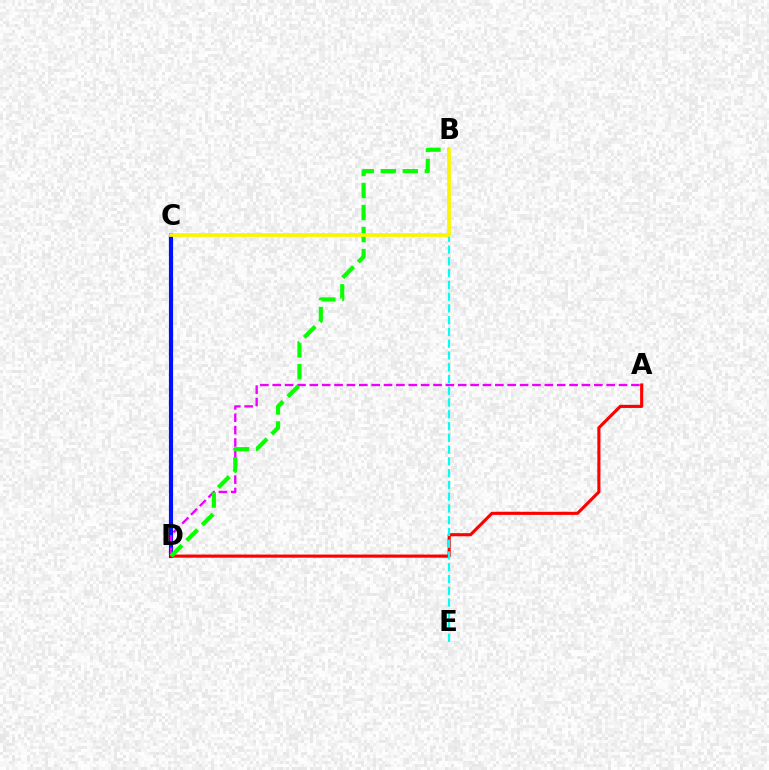{('C', 'D'): [{'color': '#0010ff', 'line_style': 'solid', 'thickness': 2.99}], ('A', 'D'): [{'color': '#ff0000', 'line_style': 'solid', 'thickness': 2.25}, {'color': '#ee00ff', 'line_style': 'dashed', 'thickness': 1.68}], ('B', 'E'): [{'color': '#00fff6', 'line_style': 'dashed', 'thickness': 1.6}], ('B', 'D'): [{'color': '#08ff00', 'line_style': 'dashed', 'thickness': 2.99}], ('B', 'C'): [{'color': '#fcf500', 'line_style': 'solid', 'thickness': 2.68}]}